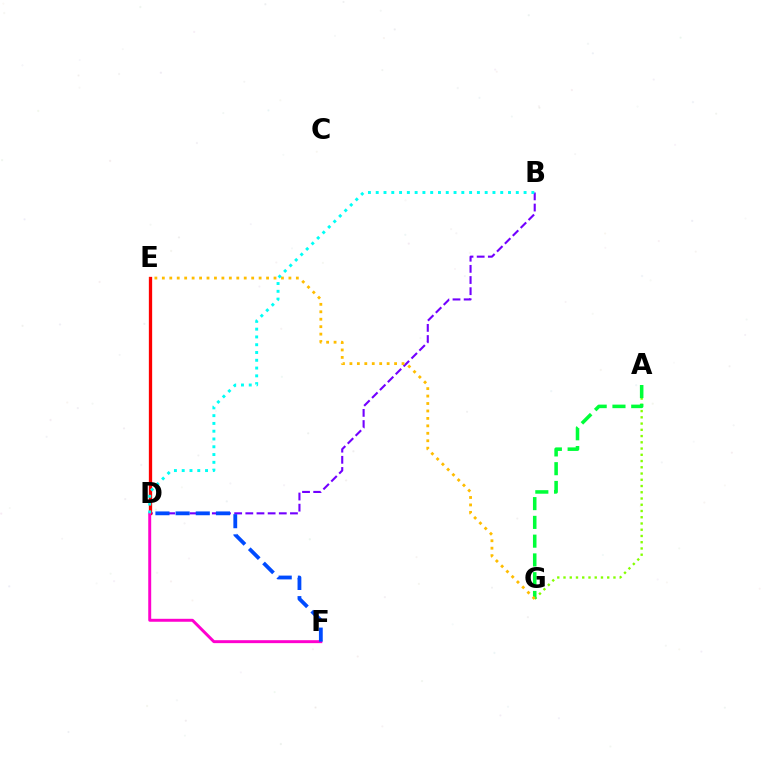{('B', 'D'): [{'color': '#7200ff', 'line_style': 'dashed', 'thickness': 1.52}, {'color': '#00fff6', 'line_style': 'dotted', 'thickness': 2.11}], ('D', 'E'): [{'color': '#ff0000', 'line_style': 'solid', 'thickness': 2.37}], ('D', 'F'): [{'color': '#ff00cf', 'line_style': 'solid', 'thickness': 2.12}, {'color': '#004bff', 'line_style': 'dashed', 'thickness': 2.74}], ('A', 'G'): [{'color': '#84ff00', 'line_style': 'dotted', 'thickness': 1.7}, {'color': '#00ff39', 'line_style': 'dashed', 'thickness': 2.55}], ('E', 'G'): [{'color': '#ffbd00', 'line_style': 'dotted', 'thickness': 2.02}]}